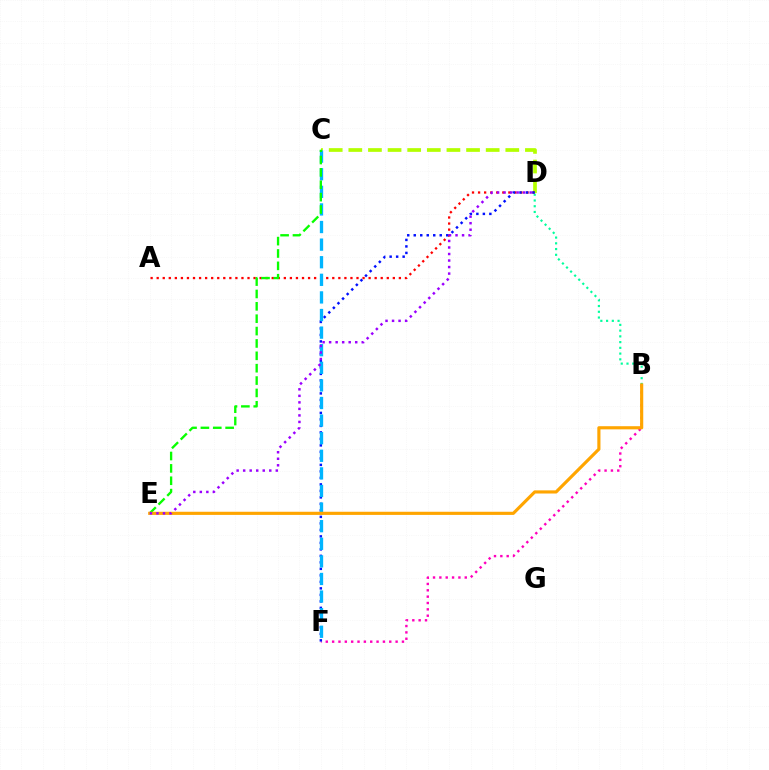{('B', 'D'): [{'color': '#00ff9d', 'line_style': 'dotted', 'thickness': 1.56}], ('C', 'D'): [{'color': '#b3ff00', 'line_style': 'dashed', 'thickness': 2.67}], ('B', 'F'): [{'color': '#ff00bd', 'line_style': 'dotted', 'thickness': 1.72}], ('A', 'D'): [{'color': '#ff0000', 'line_style': 'dotted', 'thickness': 1.65}], ('D', 'F'): [{'color': '#0010ff', 'line_style': 'dotted', 'thickness': 1.77}], ('C', 'F'): [{'color': '#00b5ff', 'line_style': 'dashed', 'thickness': 2.39}], ('C', 'E'): [{'color': '#08ff00', 'line_style': 'dashed', 'thickness': 1.68}], ('B', 'E'): [{'color': '#ffa500', 'line_style': 'solid', 'thickness': 2.27}], ('D', 'E'): [{'color': '#9b00ff', 'line_style': 'dotted', 'thickness': 1.77}]}